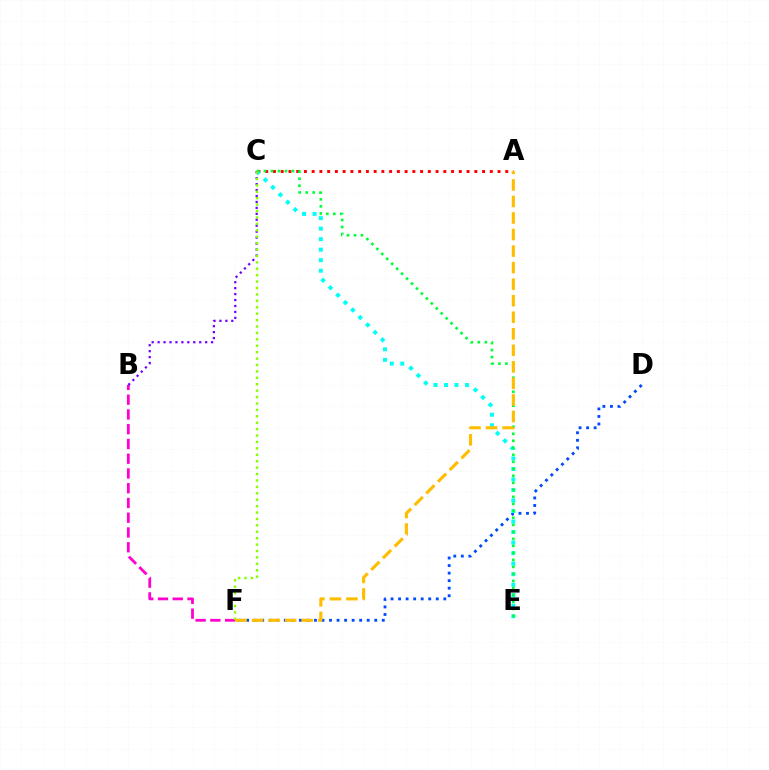{('B', 'F'): [{'color': '#ff00cf', 'line_style': 'dashed', 'thickness': 2.0}], ('A', 'C'): [{'color': '#ff0000', 'line_style': 'dotted', 'thickness': 2.1}], ('D', 'F'): [{'color': '#004bff', 'line_style': 'dotted', 'thickness': 2.05}], ('C', 'E'): [{'color': '#00fff6', 'line_style': 'dotted', 'thickness': 2.86}, {'color': '#00ff39', 'line_style': 'dotted', 'thickness': 1.9}], ('B', 'C'): [{'color': '#7200ff', 'line_style': 'dotted', 'thickness': 1.61}], ('C', 'F'): [{'color': '#84ff00', 'line_style': 'dotted', 'thickness': 1.74}], ('A', 'F'): [{'color': '#ffbd00', 'line_style': 'dashed', 'thickness': 2.25}]}